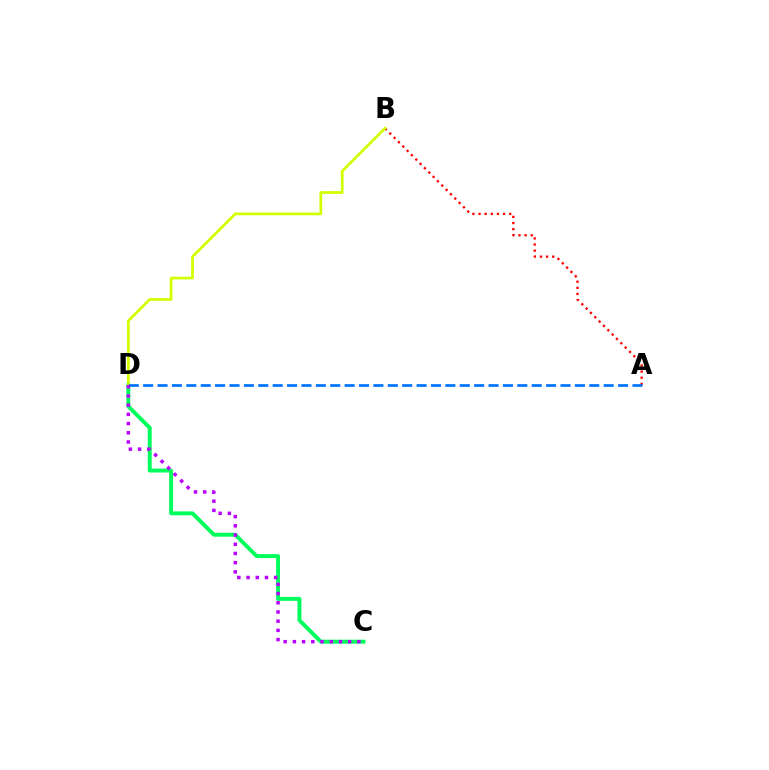{('C', 'D'): [{'color': '#00ff5c', 'line_style': 'solid', 'thickness': 2.82}, {'color': '#b900ff', 'line_style': 'dotted', 'thickness': 2.5}], ('A', 'B'): [{'color': '#ff0000', 'line_style': 'dotted', 'thickness': 1.67}], ('B', 'D'): [{'color': '#d1ff00', 'line_style': 'solid', 'thickness': 1.98}], ('A', 'D'): [{'color': '#0074ff', 'line_style': 'dashed', 'thickness': 1.96}]}